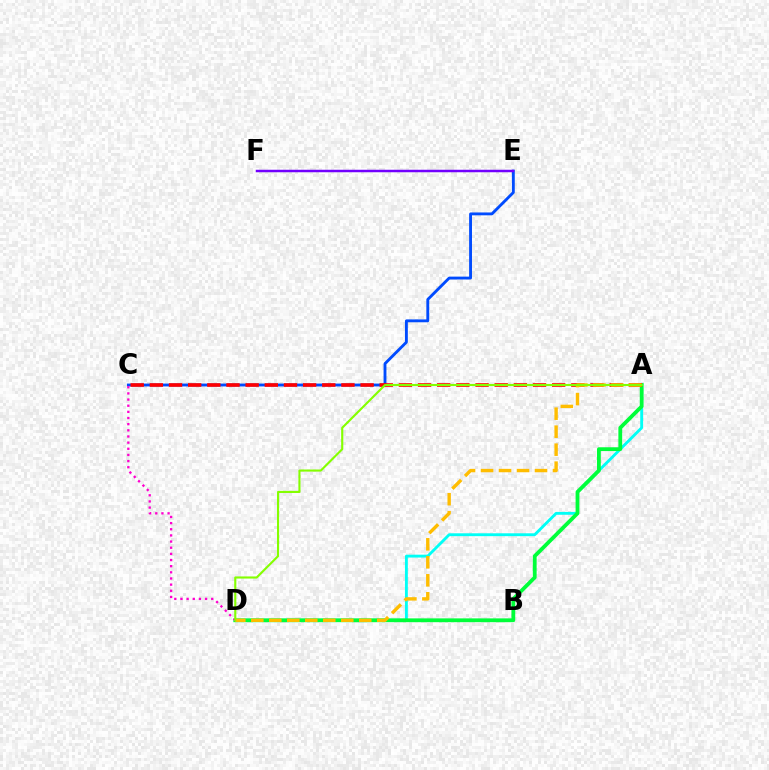{('A', 'D'): [{'color': '#00fff6', 'line_style': 'solid', 'thickness': 2.06}, {'color': '#00ff39', 'line_style': 'solid', 'thickness': 2.74}, {'color': '#ffbd00', 'line_style': 'dashed', 'thickness': 2.44}, {'color': '#84ff00', 'line_style': 'solid', 'thickness': 1.53}], ('C', 'E'): [{'color': '#004bff', 'line_style': 'solid', 'thickness': 2.06}], ('A', 'C'): [{'color': '#ff0000', 'line_style': 'dashed', 'thickness': 2.6}], ('E', 'F'): [{'color': '#7200ff', 'line_style': 'solid', 'thickness': 1.79}], ('C', 'D'): [{'color': '#ff00cf', 'line_style': 'dotted', 'thickness': 1.67}]}